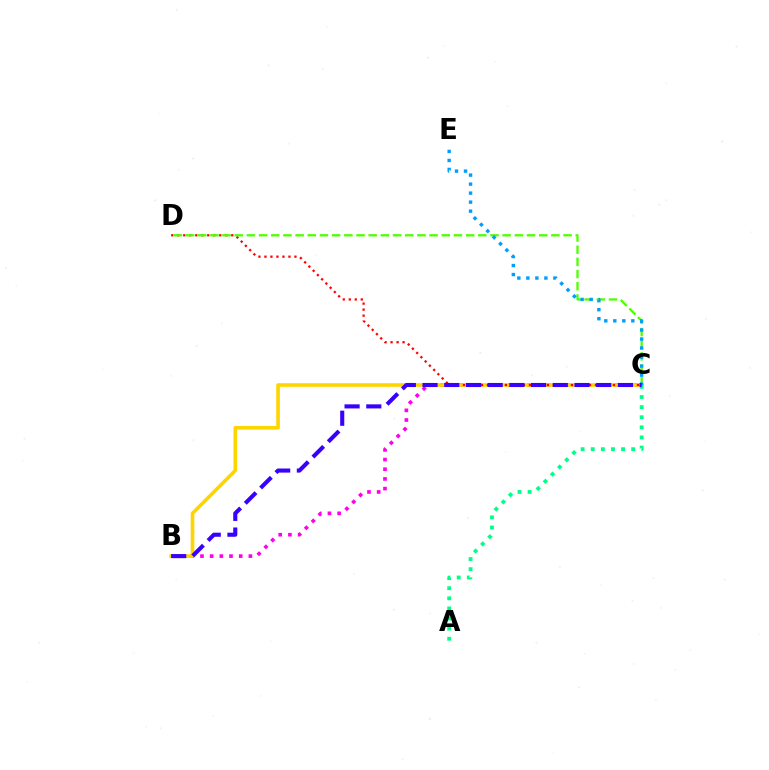{('B', 'C'): [{'color': '#ff00ed', 'line_style': 'dotted', 'thickness': 2.63}, {'color': '#ffd500', 'line_style': 'solid', 'thickness': 2.62}, {'color': '#3700ff', 'line_style': 'dashed', 'thickness': 2.95}], ('C', 'D'): [{'color': '#ff0000', 'line_style': 'dotted', 'thickness': 1.63}, {'color': '#4fff00', 'line_style': 'dashed', 'thickness': 1.65}], ('A', 'C'): [{'color': '#00ff86', 'line_style': 'dotted', 'thickness': 2.75}], ('C', 'E'): [{'color': '#009eff', 'line_style': 'dotted', 'thickness': 2.45}]}